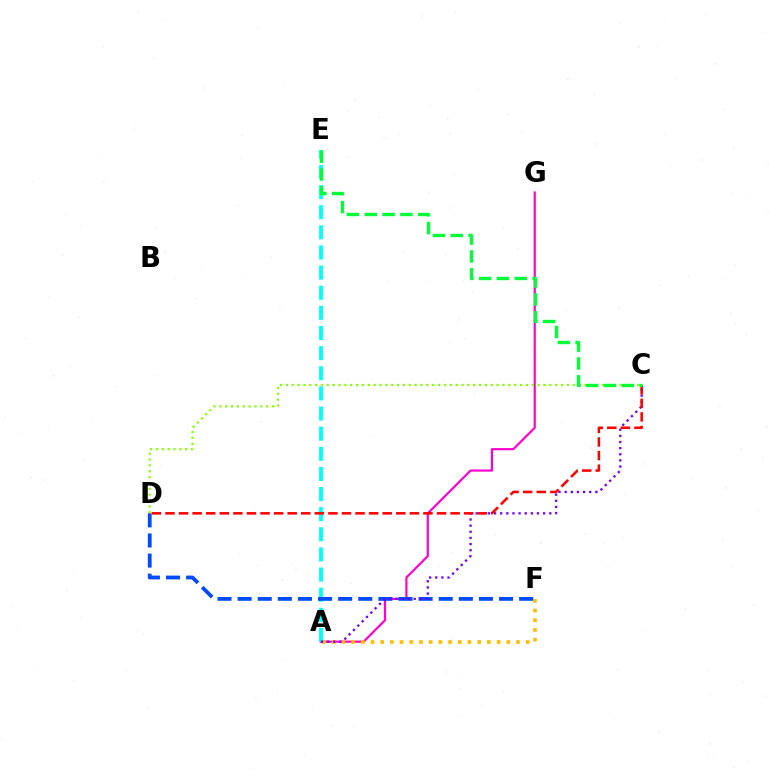{('A', 'G'): [{'color': '#ff00cf', 'line_style': 'solid', 'thickness': 1.57}], ('A', 'E'): [{'color': '#00fff6', 'line_style': 'dashed', 'thickness': 2.73}], ('A', 'F'): [{'color': '#ffbd00', 'line_style': 'dotted', 'thickness': 2.64}], ('C', 'D'): [{'color': '#84ff00', 'line_style': 'dotted', 'thickness': 1.59}, {'color': '#ff0000', 'line_style': 'dashed', 'thickness': 1.84}], ('D', 'F'): [{'color': '#004bff', 'line_style': 'dashed', 'thickness': 2.73}], ('A', 'C'): [{'color': '#7200ff', 'line_style': 'dotted', 'thickness': 1.67}], ('C', 'E'): [{'color': '#00ff39', 'line_style': 'dashed', 'thickness': 2.42}]}